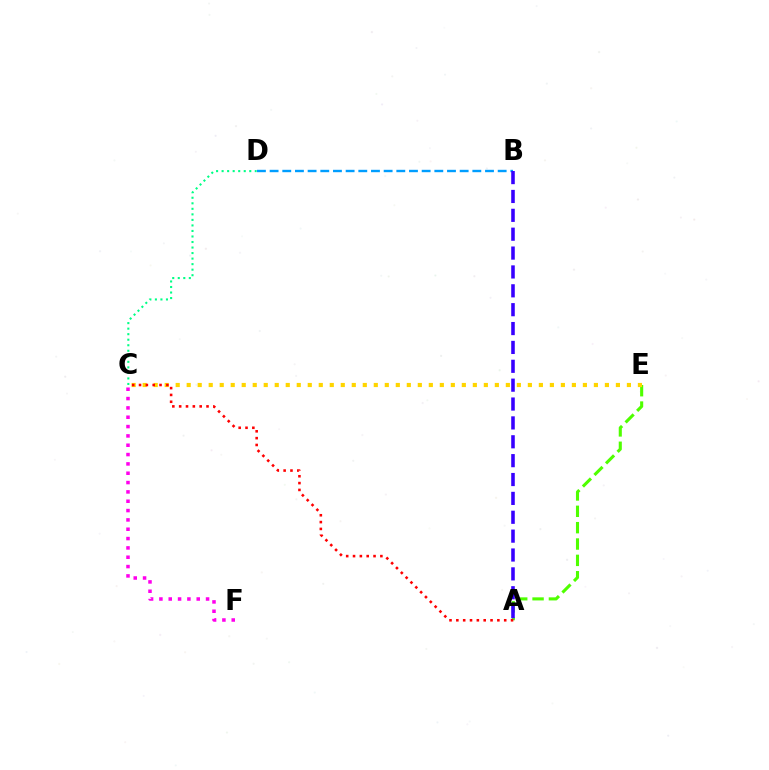{('C', 'F'): [{'color': '#ff00ed', 'line_style': 'dotted', 'thickness': 2.54}], ('A', 'E'): [{'color': '#4fff00', 'line_style': 'dashed', 'thickness': 2.22}], ('C', 'E'): [{'color': '#ffd500', 'line_style': 'dotted', 'thickness': 2.99}], ('B', 'D'): [{'color': '#009eff', 'line_style': 'dashed', 'thickness': 1.72}], ('A', 'C'): [{'color': '#ff0000', 'line_style': 'dotted', 'thickness': 1.86}], ('C', 'D'): [{'color': '#00ff86', 'line_style': 'dotted', 'thickness': 1.5}], ('A', 'B'): [{'color': '#3700ff', 'line_style': 'dashed', 'thickness': 2.56}]}